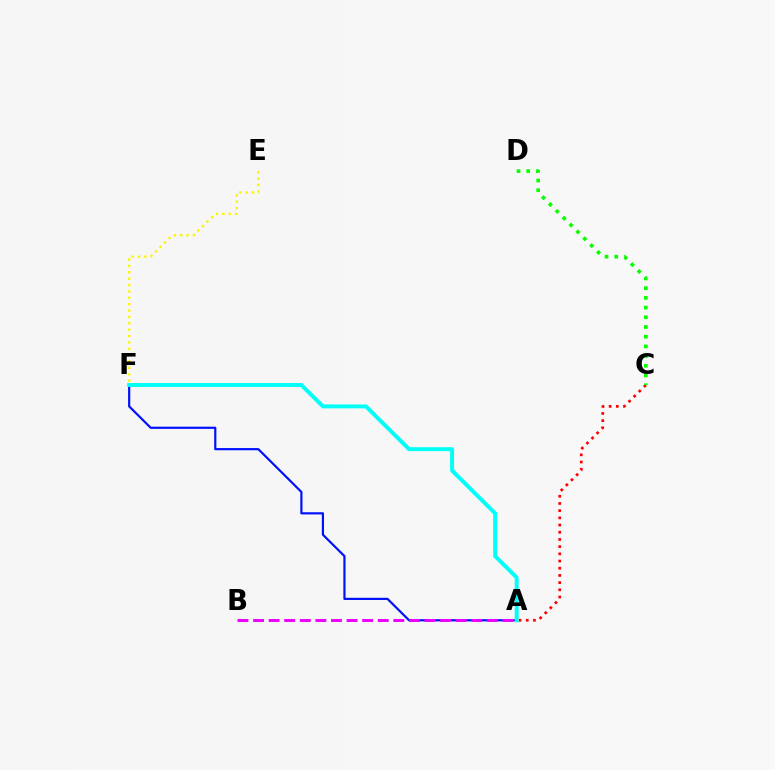{('A', 'C'): [{'color': '#ff0000', 'line_style': 'dotted', 'thickness': 1.96}], ('E', 'F'): [{'color': '#fcf500', 'line_style': 'dotted', 'thickness': 1.73}], ('A', 'F'): [{'color': '#0010ff', 'line_style': 'solid', 'thickness': 1.57}, {'color': '#00fff6', 'line_style': 'solid', 'thickness': 2.84}], ('A', 'B'): [{'color': '#ee00ff', 'line_style': 'dashed', 'thickness': 2.12}], ('C', 'D'): [{'color': '#08ff00', 'line_style': 'dotted', 'thickness': 2.64}]}